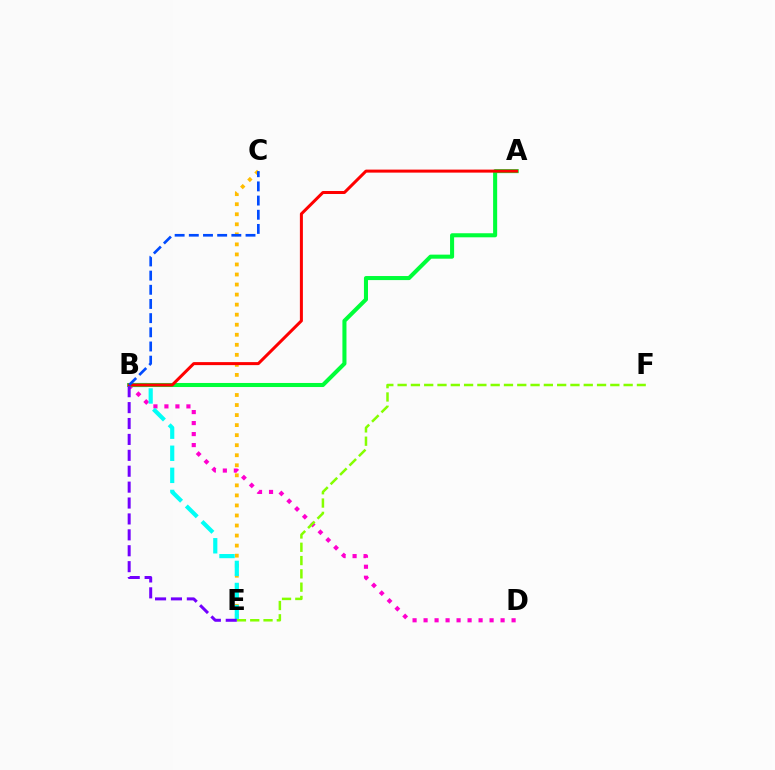{('B', 'D'): [{'color': '#ff00cf', 'line_style': 'dotted', 'thickness': 2.99}], ('C', 'E'): [{'color': '#ffbd00', 'line_style': 'dotted', 'thickness': 2.73}], ('B', 'E'): [{'color': '#00fff6', 'line_style': 'dashed', 'thickness': 3.0}, {'color': '#7200ff', 'line_style': 'dashed', 'thickness': 2.16}], ('A', 'B'): [{'color': '#00ff39', 'line_style': 'solid', 'thickness': 2.92}, {'color': '#ff0000', 'line_style': 'solid', 'thickness': 2.17}], ('B', 'C'): [{'color': '#004bff', 'line_style': 'dashed', 'thickness': 1.93}], ('E', 'F'): [{'color': '#84ff00', 'line_style': 'dashed', 'thickness': 1.81}]}